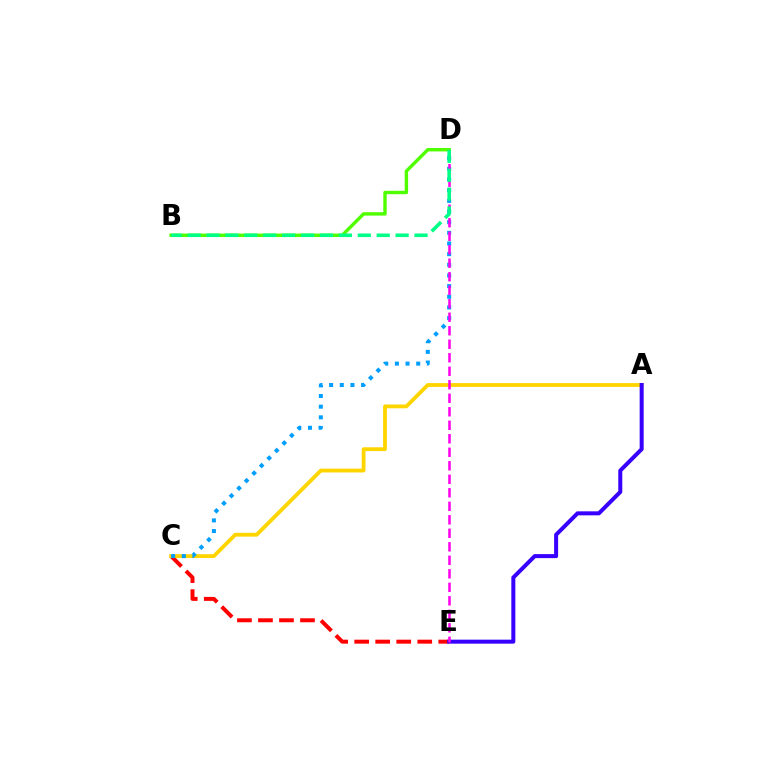{('C', 'E'): [{'color': '#ff0000', 'line_style': 'dashed', 'thickness': 2.86}], ('A', 'C'): [{'color': '#ffd500', 'line_style': 'solid', 'thickness': 2.75}], ('C', 'D'): [{'color': '#009eff', 'line_style': 'dotted', 'thickness': 2.9}], ('A', 'E'): [{'color': '#3700ff', 'line_style': 'solid', 'thickness': 2.88}], ('D', 'E'): [{'color': '#ff00ed', 'line_style': 'dashed', 'thickness': 1.83}], ('B', 'D'): [{'color': '#4fff00', 'line_style': 'solid', 'thickness': 2.46}, {'color': '#00ff86', 'line_style': 'dashed', 'thickness': 2.57}]}